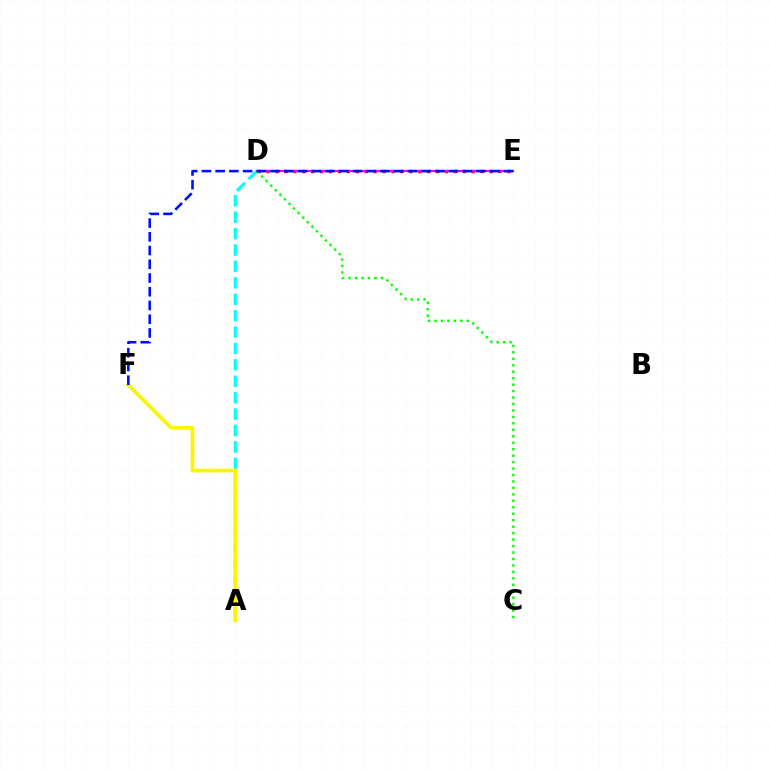{('D', 'E'): [{'color': '#ff0000', 'line_style': 'dotted', 'thickness': 2.42}, {'color': '#ee00ff', 'line_style': 'solid', 'thickness': 1.55}], ('A', 'D'): [{'color': '#00fff6', 'line_style': 'dashed', 'thickness': 2.23}], ('C', 'D'): [{'color': '#08ff00', 'line_style': 'dotted', 'thickness': 1.75}], ('A', 'F'): [{'color': '#fcf500', 'line_style': 'solid', 'thickness': 2.69}], ('E', 'F'): [{'color': '#0010ff', 'line_style': 'dashed', 'thickness': 1.87}]}